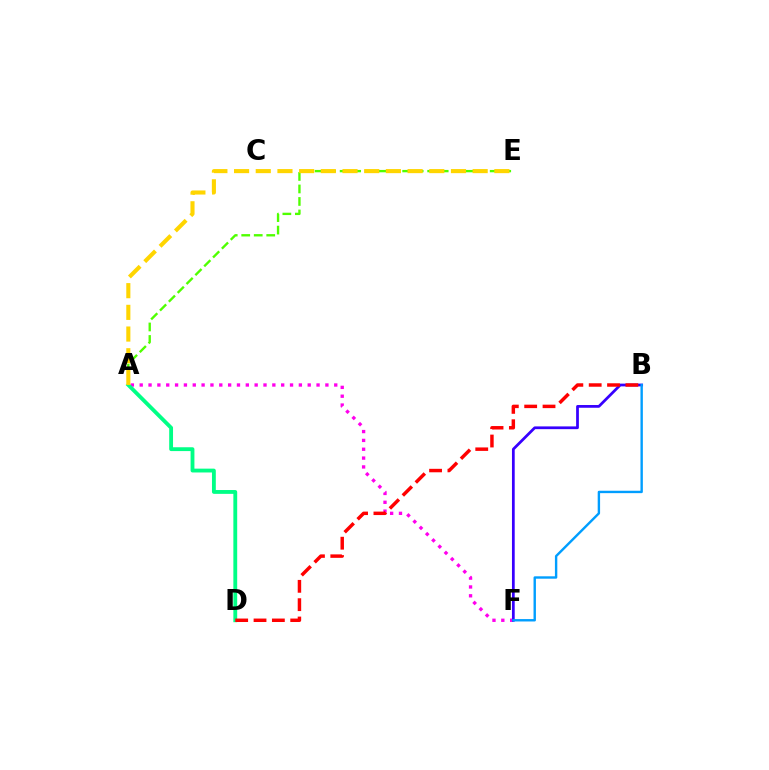{('A', 'F'): [{'color': '#ff00ed', 'line_style': 'dotted', 'thickness': 2.4}], ('A', 'D'): [{'color': '#00ff86', 'line_style': 'solid', 'thickness': 2.76}], ('A', 'E'): [{'color': '#4fff00', 'line_style': 'dashed', 'thickness': 1.7}, {'color': '#ffd500', 'line_style': 'dashed', 'thickness': 2.95}], ('B', 'F'): [{'color': '#3700ff', 'line_style': 'solid', 'thickness': 1.98}, {'color': '#009eff', 'line_style': 'solid', 'thickness': 1.73}], ('B', 'D'): [{'color': '#ff0000', 'line_style': 'dashed', 'thickness': 2.49}]}